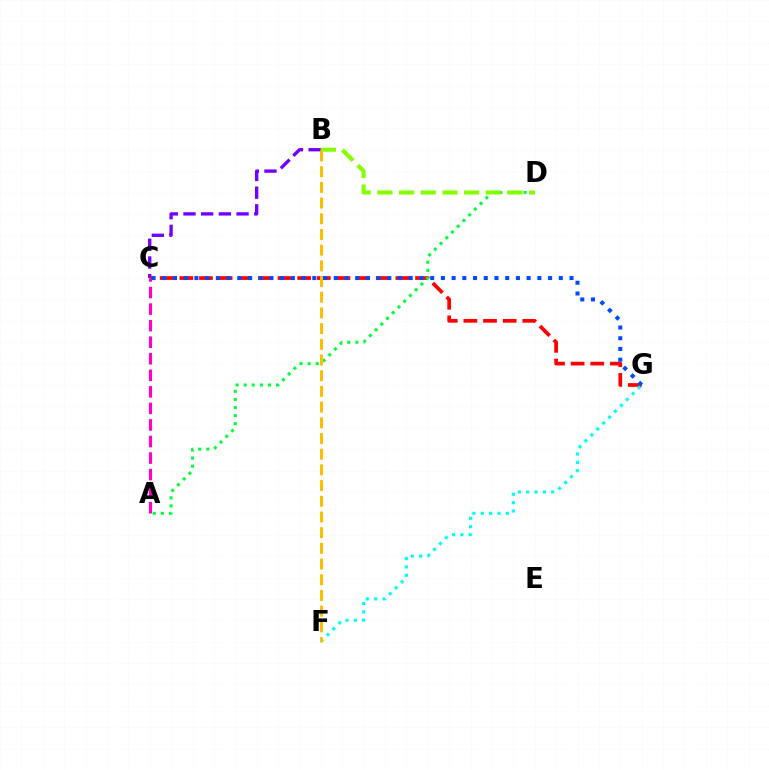{('B', 'C'): [{'color': '#7200ff', 'line_style': 'dashed', 'thickness': 2.4}], ('C', 'G'): [{'color': '#ff0000', 'line_style': 'dashed', 'thickness': 2.67}, {'color': '#004bff', 'line_style': 'dotted', 'thickness': 2.91}], ('A', 'D'): [{'color': '#00ff39', 'line_style': 'dotted', 'thickness': 2.2}], ('B', 'D'): [{'color': '#84ff00', 'line_style': 'dashed', 'thickness': 2.95}], ('A', 'C'): [{'color': '#ff00cf', 'line_style': 'dashed', 'thickness': 2.25}], ('F', 'G'): [{'color': '#00fff6', 'line_style': 'dotted', 'thickness': 2.27}], ('B', 'F'): [{'color': '#ffbd00', 'line_style': 'dashed', 'thickness': 2.13}]}